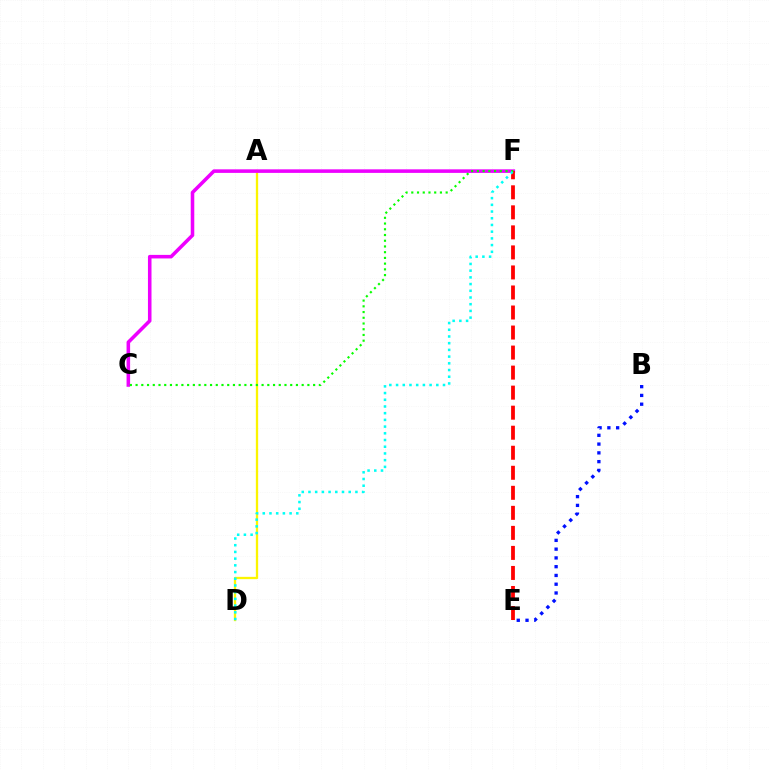{('A', 'D'): [{'color': '#fcf500', 'line_style': 'solid', 'thickness': 1.66}], ('C', 'F'): [{'color': '#ee00ff', 'line_style': 'solid', 'thickness': 2.56}, {'color': '#08ff00', 'line_style': 'dotted', 'thickness': 1.56}], ('E', 'F'): [{'color': '#ff0000', 'line_style': 'dashed', 'thickness': 2.72}], ('D', 'F'): [{'color': '#00fff6', 'line_style': 'dotted', 'thickness': 1.82}], ('B', 'E'): [{'color': '#0010ff', 'line_style': 'dotted', 'thickness': 2.38}]}